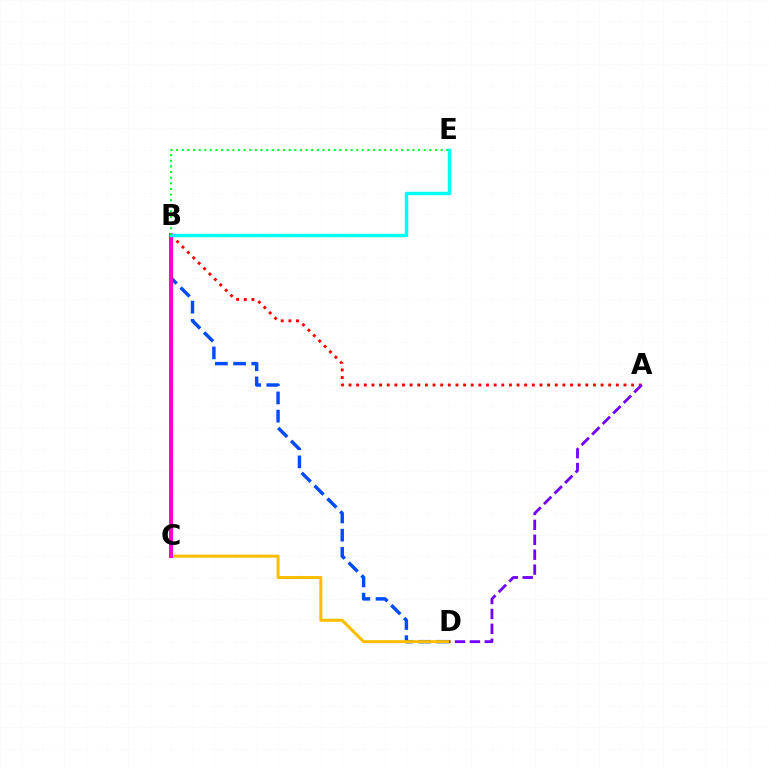{('B', 'C'): [{'color': '#84ff00', 'line_style': 'solid', 'thickness': 2.36}, {'color': '#ff00cf', 'line_style': 'solid', 'thickness': 2.85}], ('B', 'D'): [{'color': '#004bff', 'line_style': 'dashed', 'thickness': 2.47}], ('A', 'B'): [{'color': '#ff0000', 'line_style': 'dotted', 'thickness': 2.08}], ('C', 'D'): [{'color': '#ffbd00', 'line_style': 'solid', 'thickness': 2.19}], ('A', 'D'): [{'color': '#7200ff', 'line_style': 'dashed', 'thickness': 2.03}], ('B', 'E'): [{'color': '#00fff6', 'line_style': 'solid', 'thickness': 2.48}, {'color': '#00ff39', 'line_style': 'dotted', 'thickness': 1.53}]}